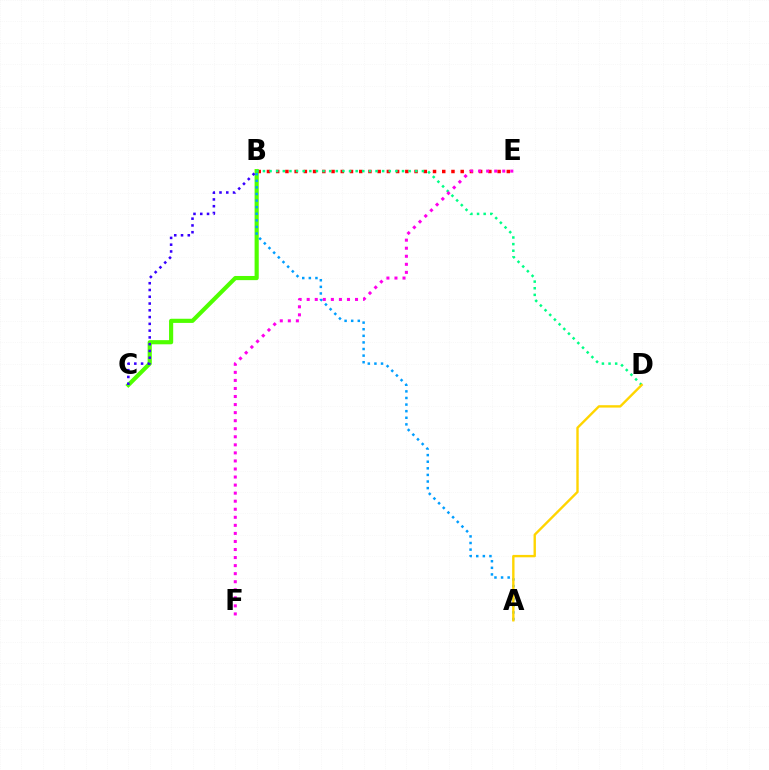{('B', 'E'): [{'color': '#ff0000', 'line_style': 'dotted', 'thickness': 2.51}], ('B', 'C'): [{'color': '#4fff00', 'line_style': 'solid', 'thickness': 2.99}, {'color': '#3700ff', 'line_style': 'dotted', 'thickness': 1.84}], ('A', 'B'): [{'color': '#009eff', 'line_style': 'dotted', 'thickness': 1.79}], ('B', 'D'): [{'color': '#00ff86', 'line_style': 'dotted', 'thickness': 1.8}], ('A', 'D'): [{'color': '#ffd500', 'line_style': 'solid', 'thickness': 1.72}], ('E', 'F'): [{'color': '#ff00ed', 'line_style': 'dotted', 'thickness': 2.19}]}